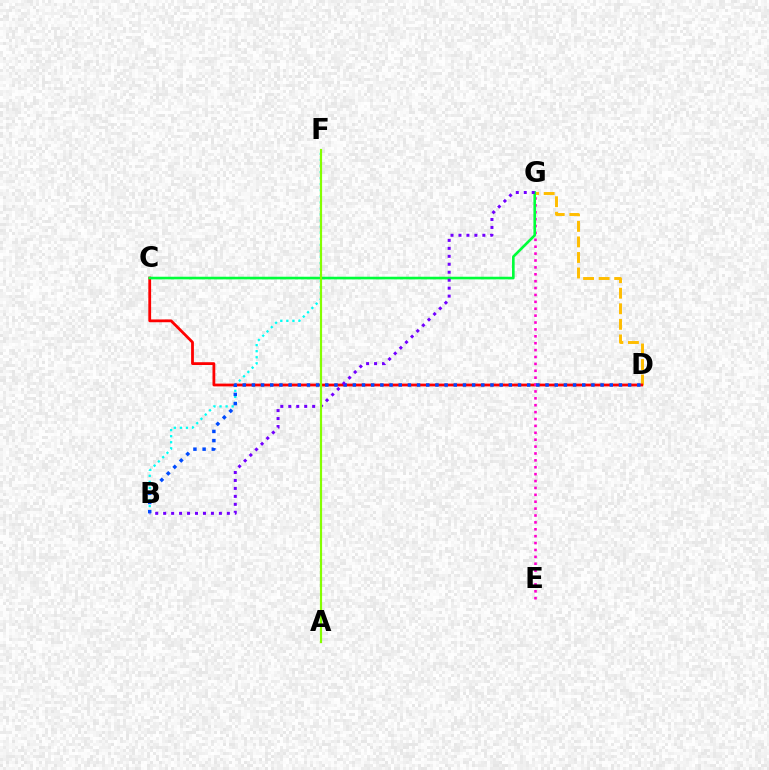{('D', 'G'): [{'color': '#ffbd00', 'line_style': 'dashed', 'thickness': 2.11}], ('C', 'D'): [{'color': '#ff0000', 'line_style': 'solid', 'thickness': 2.01}], ('E', 'G'): [{'color': '#ff00cf', 'line_style': 'dotted', 'thickness': 1.87}], ('C', 'G'): [{'color': '#00ff39', 'line_style': 'solid', 'thickness': 1.89}], ('B', 'F'): [{'color': '#00fff6', 'line_style': 'dotted', 'thickness': 1.65}], ('B', 'D'): [{'color': '#004bff', 'line_style': 'dotted', 'thickness': 2.49}], ('B', 'G'): [{'color': '#7200ff', 'line_style': 'dotted', 'thickness': 2.16}], ('A', 'F'): [{'color': '#84ff00', 'line_style': 'solid', 'thickness': 1.57}]}